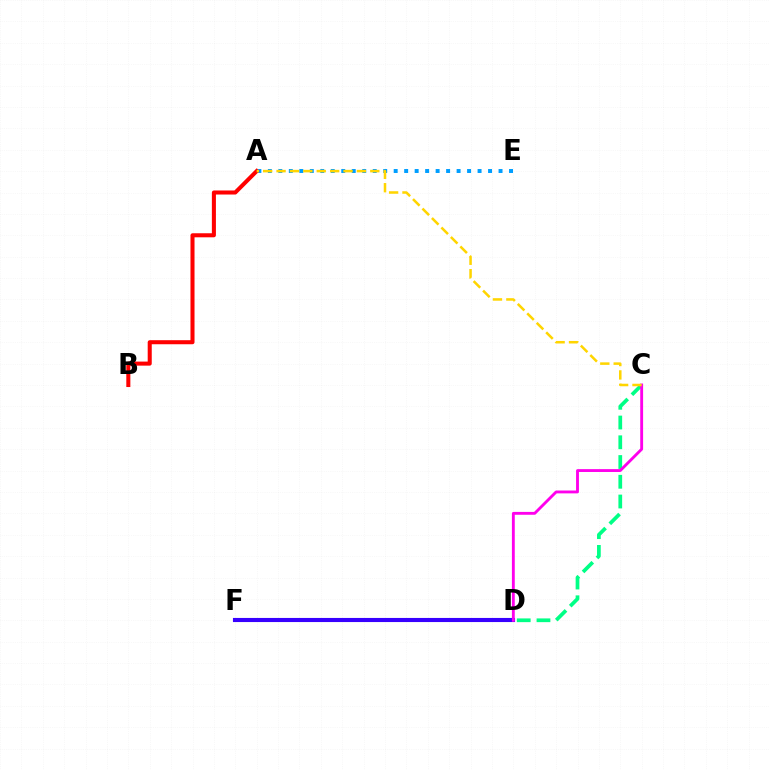{('C', 'D'): [{'color': '#00ff86', 'line_style': 'dashed', 'thickness': 2.68}, {'color': '#ff00ed', 'line_style': 'solid', 'thickness': 2.06}], ('D', 'F'): [{'color': '#4fff00', 'line_style': 'dotted', 'thickness': 1.85}, {'color': '#3700ff', 'line_style': 'solid', 'thickness': 2.96}], ('A', 'E'): [{'color': '#009eff', 'line_style': 'dotted', 'thickness': 2.85}], ('A', 'B'): [{'color': '#ff0000', 'line_style': 'solid', 'thickness': 2.92}], ('A', 'C'): [{'color': '#ffd500', 'line_style': 'dashed', 'thickness': 1.82}]}